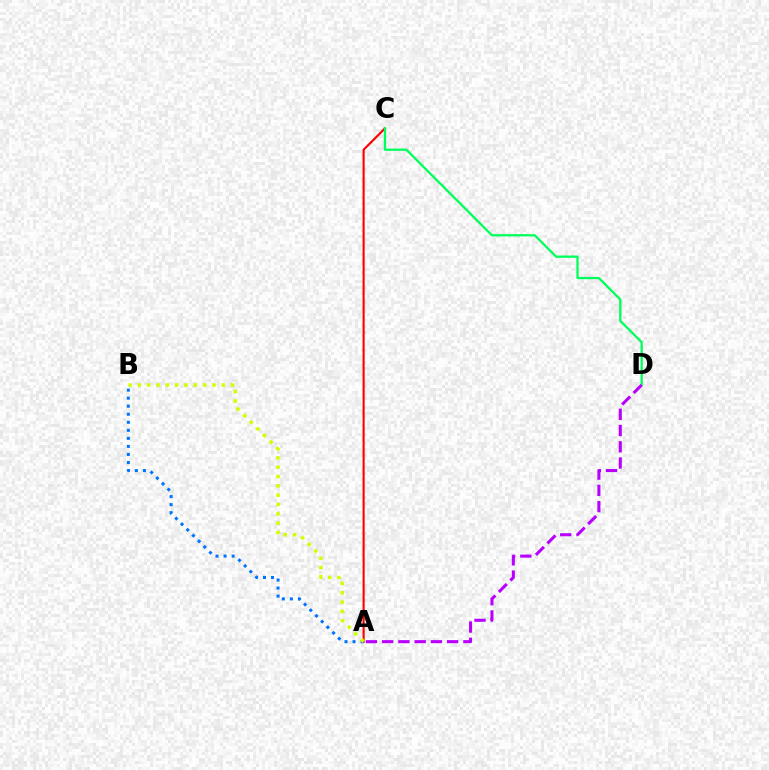{('A', 'C'): [{'color': '#ff0000', 'line_style': 'solid', 'thickness': 1.52}], ('C', 'D'): [{'color': '#00ff5c', 'line_style': 'solid', 'thickness': 1.65}], ('A', 'B'): [{'color': '#0074ff', 'line_style': 'dotted', 'thickness': 2.18}, {'color': '#d1ff00', 'line_style': 'dotted', 'thickness': 2.53}], ('A', 'D'): [{'color': '#b900ff', 'line_style': 'dashed', 'thickness': 2.21}]}